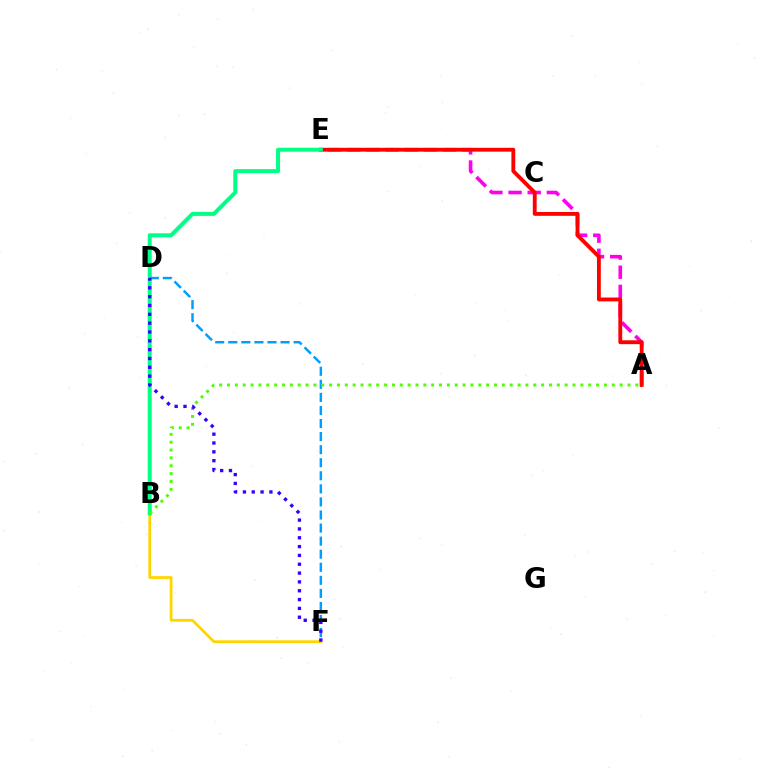{('A', 'E'): [{'color': '#ff00ed', 'line_style': 'dashed', 'thickness': 2.6}, {'color': '#ff0000', 'line_style': 'solid', 'thickness': 2.77}], ('B', 'F'): [{'color': '#ffd500', 'line_style': 'solid', 'thickness': 1.98}], ('B', 'E'): [{'color': '#00ff86', 'line_style': 'solid', 'thickness': 2.88}], ('D', 'F'): [{'color': '#009eff', 'line_style': 'dashed', 'thickness': 1.78}, {'color': '#3700ff', 'line_style': 'dotted', 'thickness': 2.4}], ('A', 'B'): [{'color': '#4fff00', 'line_style': 'dotted', 'thickness': 2.13}]}